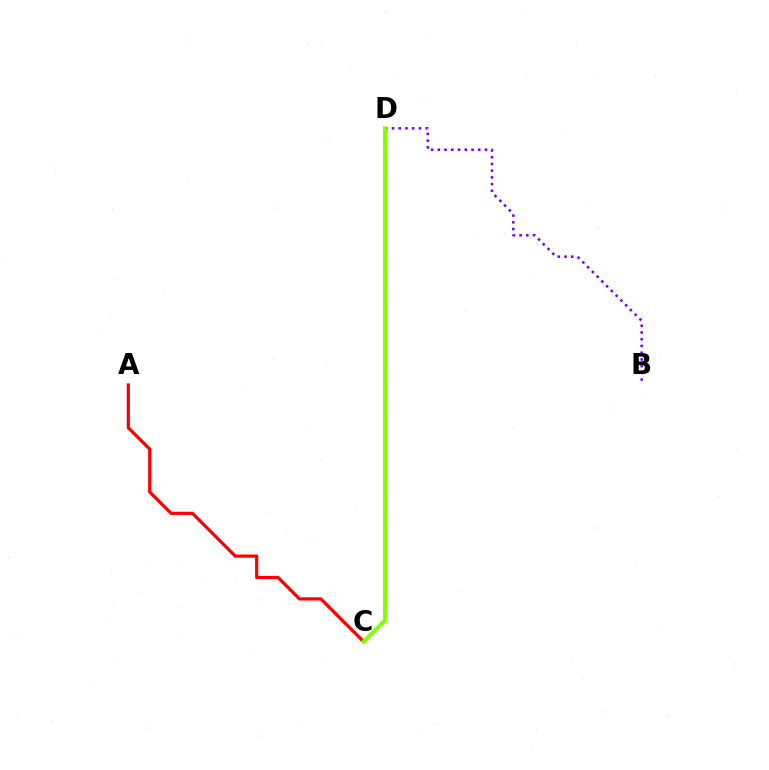{('A', 'C'): [{'color': '#ff0000', 'line_style': 'solid', 'thickness': 2.31}], ('B', 'D'): [{'color': '#7200ff', 'line_style': 'dotted', 'thickness': 1.83}], ('C', 'D'): [{'color': '#00fff6', 'line_style': 'dotted', 'thickness': 2.03}, {'color': '#84ff00', 'line_style': 'solid', 'thickness': 2.81}]}